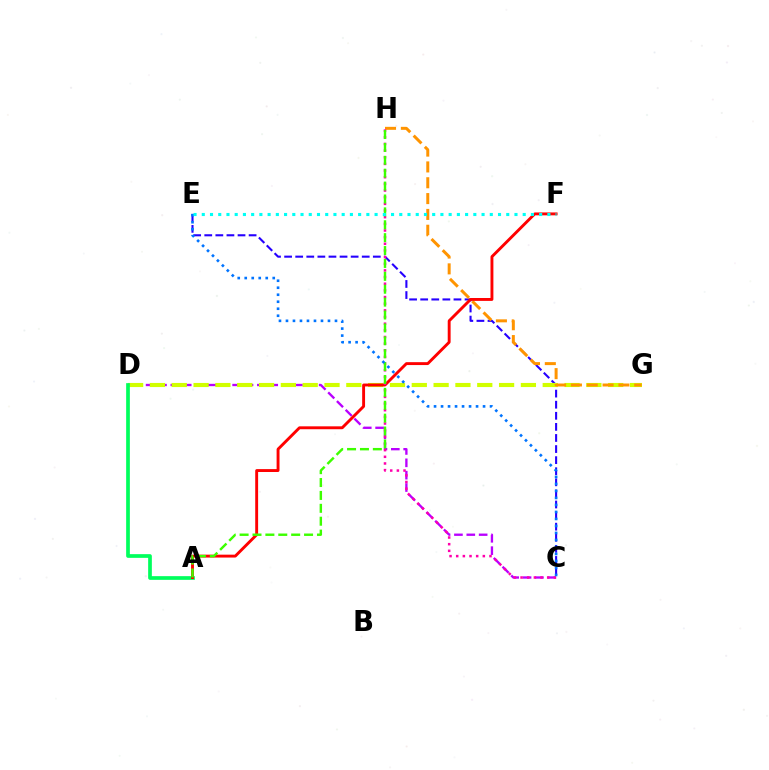{('C', 'E'): [{'color': '#2500ff', 'line_style': 'dashed', 'thickness': 1.51}, {'color': '#0074ff', 'line_style': 'dotted', 'thickness': 1.9}], ('C', 'D'): [{'color': '#b900ff', 'line_style': 'dashed', 'thickness': 1.68}], ('D', 'G'): [{'color': '#d1ff00', 'line_style': 'dashed', 'thickness': 2.96}], ('G', 'H'): [{'color': '#ff9400', 'line_style': 'dashed', 'thickness': 2.15}], ('A', 'D'): [{'color': '#00ff5c', 'line_style': 'solid', 'thickness': 2.66}], ('A', 'F'): [{'color': '#ff0000', 'line_style': 'solid', 'thickness': 2.09}], ('C', 'H'): [{'color': '#ff00ac', 'line_style': 'dotted', 'thickness': 1.81}], ('A', 'H'): [{'color': '#3dff00', 'line_style': 'dashed', 'thickness': 1.75}], ('E', 'F'): [{'color': '#00fff6', 'line_style': 'dotted', 'thickness': 2.24}]}